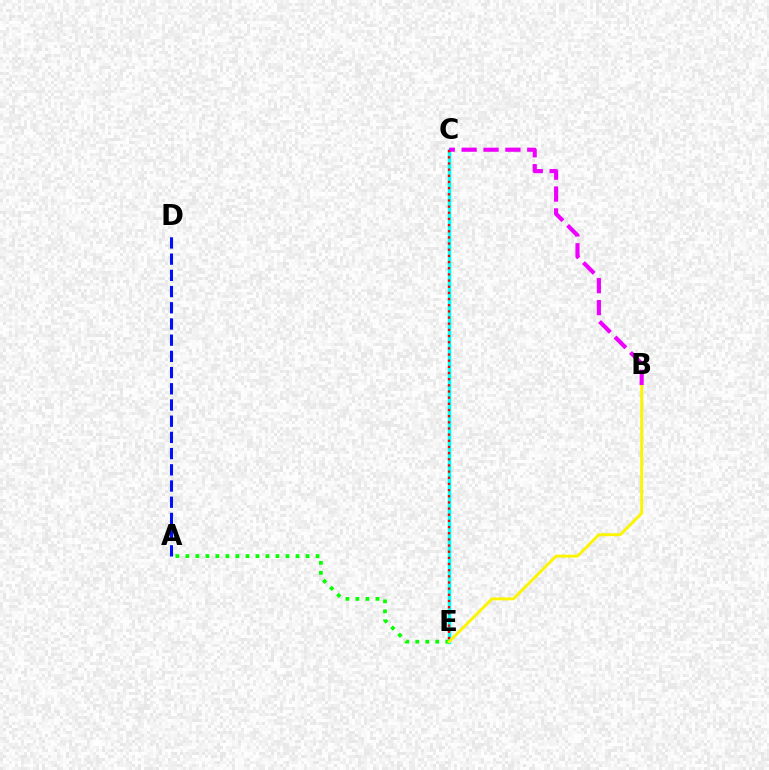{('C', 'E'): [{'color': '#00fff6', 'line_style': 'solid', 'thickness': 2.5}, {'color': '#ff0000', 'line_style': 'dotted', 'thickness': 1.67}], ('A', 'E'): [{'color': '#08ff00', 'line_style': 'dotted', 'thickness': 2.72}], ('A', 'D'): [{'color': '#0010ff', 'line_style': 'dashed', 'thickness': 2.2}], ('B', 'E'): [{'color': '#fcf500', 'line_style': 'solid', 'thickness': 2.09}], ('B', 'C'): [{'color': '#ee00ff', 'line_style': 'dashed', 'thickness': 2.97}]}